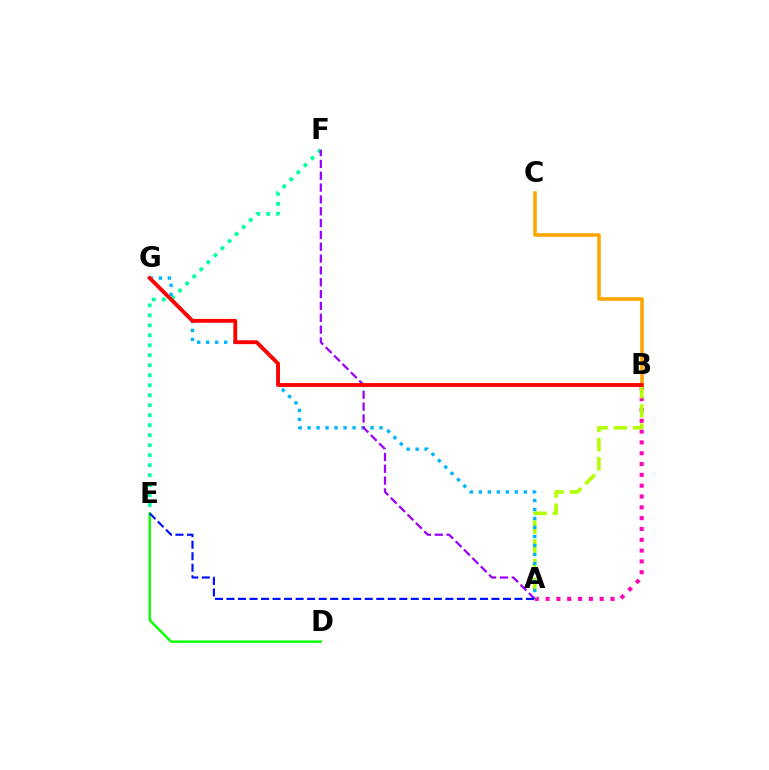{('D', 'E'): [{'color': '#08ff00', 'line_style': 'solid', 'thickness': 1.72}], ('A', 'B'): [{'color': '#ff00bd', 'line_style': 'dotted', 'thickness': 2.94}, {'color': '#b3ff00', 'line_style': 'dashed', 'thickness': 2.6}], ('A', 'G'): [{'color': '#00b5ff', 'line_style': 'dotted', 'thickness': 2.44}], ('B', 'C'): [{'color': '#ffa500', 'line_style': 'solid', 'thickness': 2.55}], ('E', 'F'): [{'color': '#00ff9d', 'line_style': 'dotted', 'thickness': 2.71}], ('A', 'F'): [{'color': '#9b00ff', 'line_style': 'dashed', 'thickness': 1.61}], ('B', 'G'): [{'color': '#ff0000', 'line_style': 'solid', 'thickness': 2.77}], ('A', 'E'): [{'color': '#0010ff', 'line_style': 'dashed', 'thickness': 1.57}]}